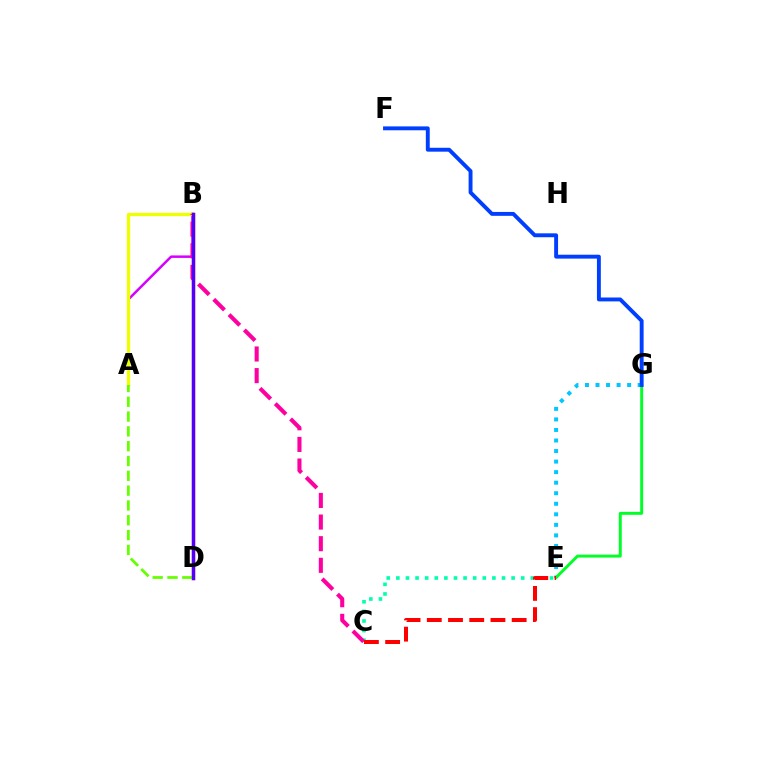{('A', 'B'): [{'color': '#d600ff', 'line_style': 'solid', 'thickness': 1.79}, {'color': '#eeff00', 'line_style': 'solid', 'thickness': 2.38}], ('E', 'G'): [{'color': '#00c7ff', 'line_style': 'dotted', 'thickness': 2.87}, {'color': '#00ff27', 'line_style': 'solid', 'thickness': 2.12}], ('B', 'D'): [{'color': '#ff8800', 'line_style': 'solid', 'thickness': 2.51}, {'color': '#4f00ff', 'line_style': 'solid', 'thickness': 2.42}], ('C', 'E'): [{'color': '#00ffaf', 'line_style': 'dotted', 'thickness': 2.61}, {'color': '#ff0000', 'line_style': 'dashed', 'thickness': 2.88}], ('B', 'C'): [{'color': '#ff00a0', 'line_style': 'dashed', 'thickness': 2.94}], ('F', 'G'): [{'color': '#003fff', 'line_style': 'solid', 'thickness': 2.8}], ('A', 'D'): [{'color': '#66ff00', 'line_style': 'dashed', 'thickness': 2.01}]}